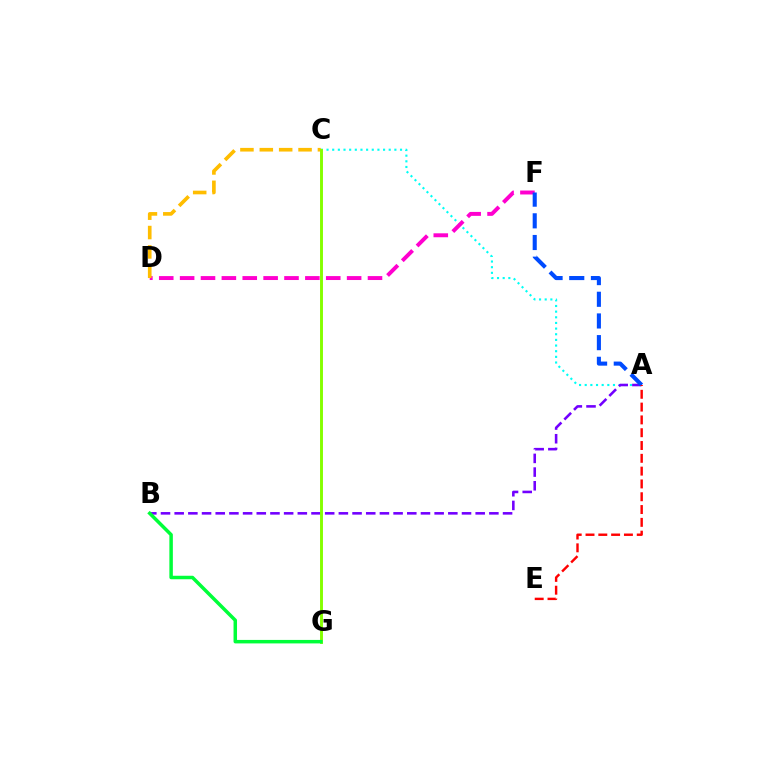{('A', 'C'): [{'color': '#00fff6', 'line_style': 'dotted', 'thickness': 1.54}], ('D', 'F'): [{'color': '#ff00cf', 'line_style': 'dashed', 'thickness': 2.84}], ('A', 'B'): [{'color': '#7200ff', 'line_style': 'dashed', 'thickness': 1.86}], ('C', 'D'): [{'color': '#ffbd00', 'line_style': 'dashed', 'thickness': 2.63}], ('C', 'G'): [{'color': '#84ff00', 'line_style': 'solid', 'thickness': 2.1}], ('A', 'F'): [{'color': '#004bff', 'line_style': 'dashed', 'thickness': 2.95}], ('A', 'E'): [{'color': '#ff0000', 'line_style': 'dashed', 'thickness': 1.74}], ('B', 'G'): [{'color': '#00ff39', 'line_style': 'solid', 'thickness': 2.51}]}